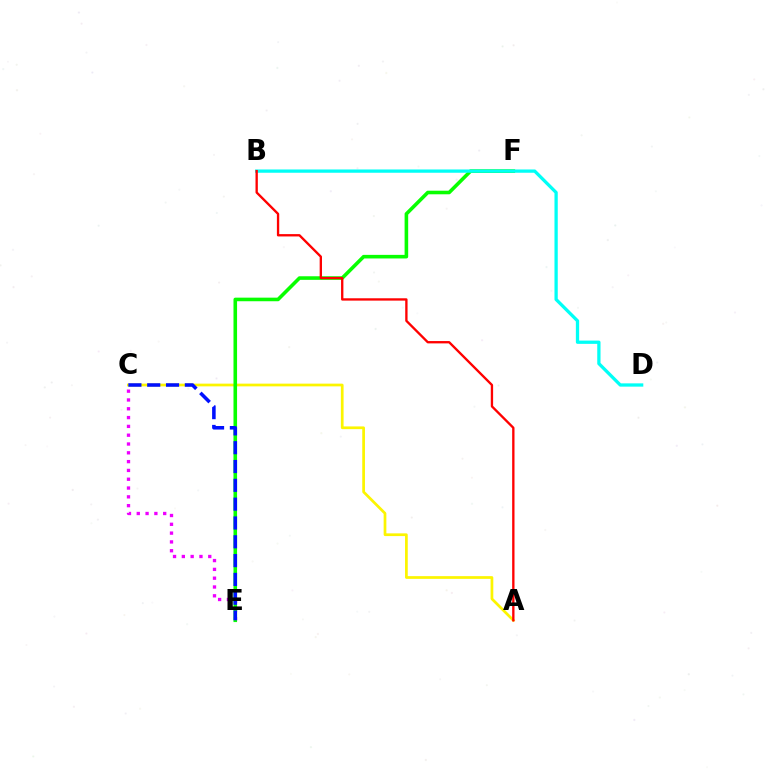{('A', 'C'): [{'color': '#fcf500', 'line_style': 'solid', 'thickness': 1.96}], ('C', 'E'): [{'color': '#ee00ff', 'line_style': 'dotted', 'thickness': 2.39}, {'color': '#0010ff', 'line_style': 'dashed', 'thickness': 2.56}], ('E', 'F'): [{'color': '#08ff00', 'line_style': 'solid', 'thickness': 2.58}], ('B', 'D'): [{'color': '#00fff6', 'line_style': 'solid', 'thickness': 2.36}], ('A', 'B'): [{'color': '#ff0000', 'line_style': 'solid', 'thickness': 1.68}]}